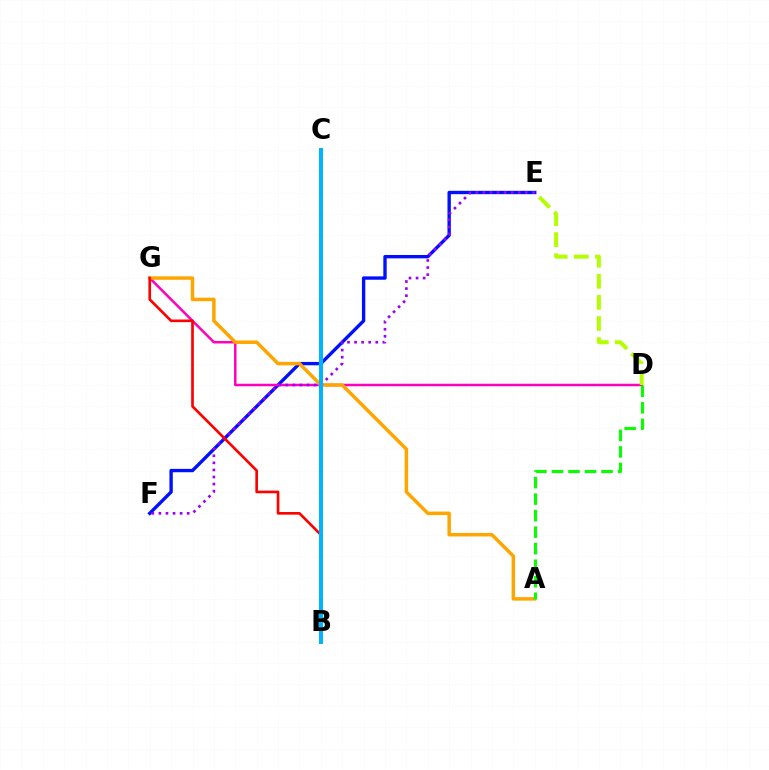{('E', 'F'): [{'color': '#0010ff', 'line_style': 'solid', 'thickness': 2.42}, {'color': '#9b00ff', 'line_style': 'dotted', 'thickness': 1.92}], ('D', 'G'): [{'color': '#ff00bd', 'line_style': 'solid', 'thickness': 1.81}], ('A', 'G'): [{'color': '#ffa500', 'line_style': 'solid', 'thickness': 2.5}], ('A', 'D'): [{'color': '#08ff00', 'line_style': 'dashed', 'thickness': 2.25}], ('B', 'G'): [{'color': '#ff0000', 'line_style': 'solid', 'thickness': 1.92}], ('B', 'C'): [{'color': '#00ff9d', 'line_style': 'dotted', 'thickness': 1.69}, {'color': '#00b5ff', 'line_style': 'solid', 'thickness': 2.88}], ('D', 'E'): [{'color': '#b3ff00', 'line_style': 'dashed', 'thickness': 2.87}]}